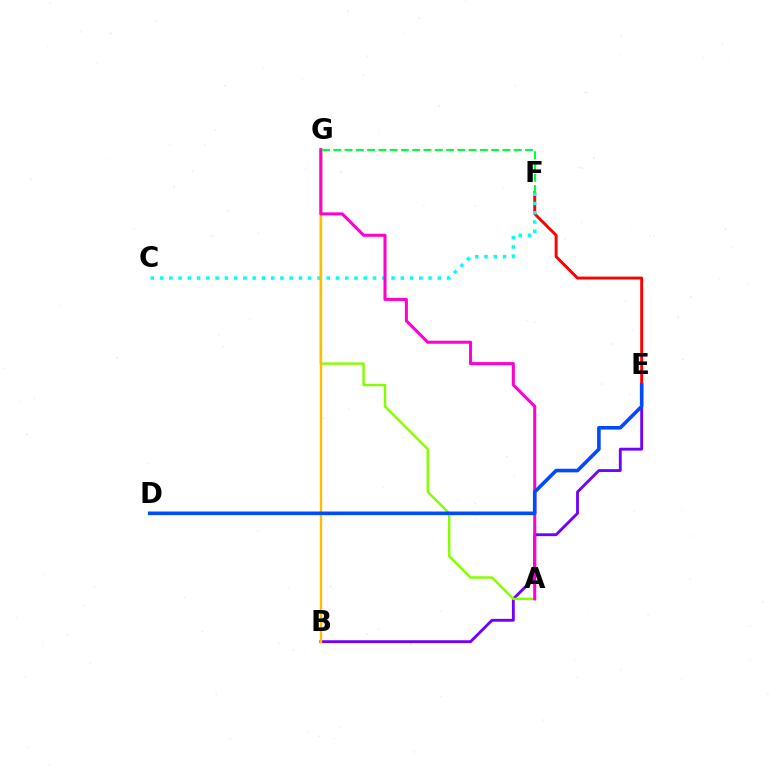{('E', 'F'): [{'color': '#ff0000', 'line_style': 'solid', 'thickness': 2.1}], ('B', 'E'): [{'color': '#7200ff', 'line_style': 'solid', 'thickness': 2.05}], ('A', 'G'): [{'color': '#84ff00', 'line_style': 'solid', 'thickness': 1.75}, {'color': '#ff00cf', 'line_style': 'solid', 'thickness': 2.19}], ('C', 'F'): [{'color': '#00fff6', 'line_style': 'dotted', 'thickness': 2.52}], ('B', 'G'): [{'color': '#ffbd00', 'line_style': 'solid', 'thickness': 1.7}], ('D', 'E'): [{'color': '#004bff', 'line_style': 'solid', 'thickness': 2.6}], ('F', 'G'): [{'color': '#00ff39', 'line_style': 'dashed', 'thickness': 1.53}]}